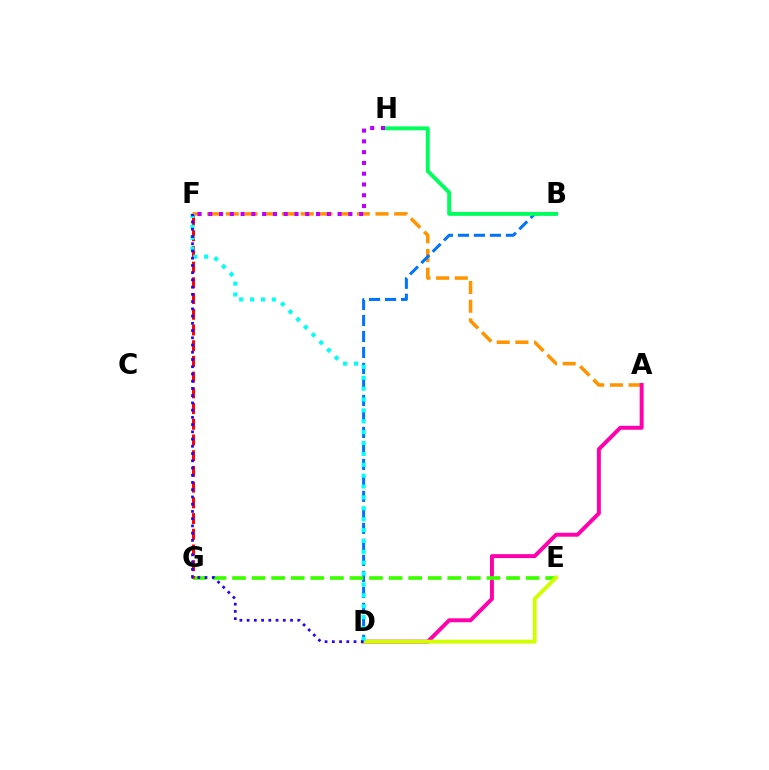{('A', 'F'): [{'color': '#ff9400', 'line_style': 'dashed', 'thickness': 2.54}], ('B', 'D'): [{'color': '#0074ff', 'line_style': 'dashed', 'thickness': 2.17}], ('A', 'D'): [{'color': '#ff00ac', 'line_style': 'solid', 'thickness': 2.84}], ('B', 'H'): [{'color': '#00ff5c', 'line_style': 'solid', 'thickness': 2.82}], ('E', 'G'): [{'color': '#3dff00', 'line_style': 'dashed', 'thickness': 2.66}], ('F', 'G'): [{'color': '#ff0000', 'line_style': 'dashed', 'thickness': 2.13}], ('F', 'H'): [{'color': '#b900ff', 'line_style': 'dotted', 'thickness': 2.93}], ('D', 'E'): [{'color': '#d1ff00', 'line_style': 'solid', 'thickness': 2.79}], ('D', 'F'): [{'color': '#00fff6', 'line_style': 'dotted', 'thickness': 2.96}, {'color': '#2500ff', 'line_style': 'dotted', 'thickness': 1.97}]}